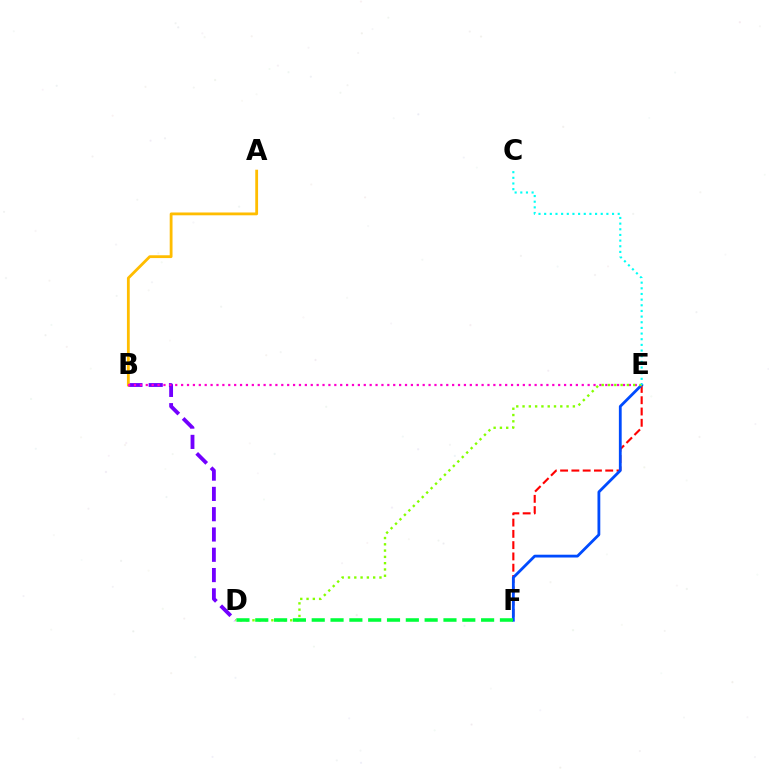{('B', 'D'): [{'color': '#7200ff', 'line_style': 'dashed', 'thickness': 2.76}], ('A', 'B'): [{'color': '#ffbd00', 'line_style': 'solid', 'thickness': 2.02}], ('E', 'F'): [{'color': '#ff0000', 'line_style': 'dashed', 'thickness': 1.53}, {'color': '#004bff', 'line_style': 'solid', 'thickness': 2.02}], ('B', 'E'): [{'color': '#ff00cf', 'line_style': 'dotted', 'thickness': 1.6}], ('D', 'E'): [{'color': '#84ff00', 'line_style': 'dotted', 'thickness': 1.71}], ('D', 'F'): [{'color': '#00ff39', 'line_style': 'dashed', 'thickness': 2.56}], ('C', 'E'): [{'color': '#00fff6', 'line_style': 'dotted', 'thickness': 1.54}]}